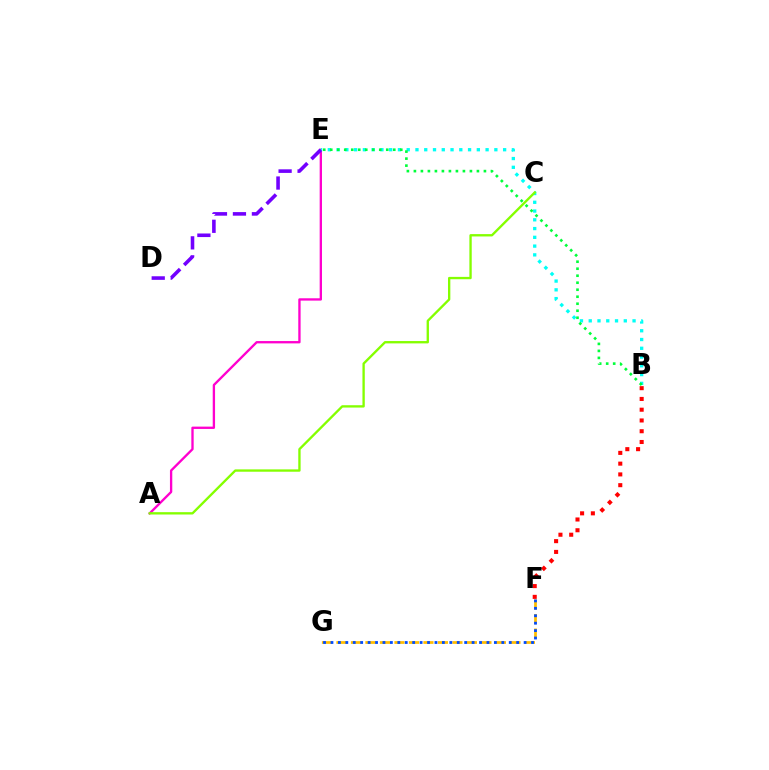{('F', 'G'): [{'color': '#ffbd00', 'line_style': 'dashed', 'thickness': 1.97}, {'color': '#004bff', 'line_style': 'dotted', 'thickness': 2.02}], ('A', 'E'): [{'color': '#ff00cf', 'line_style': 'solid', 'thickness': 1.68}], ('B', 'E'): [{'color': '#00fff6', 'line_style': 'dotted', 'thickness': 2.38}, {'color': '#00ff39', 'line_style': 'dotted', 'thickness': 1.9}], ('A', 'C'): [{'color': '#84ff00', 'line_style': 'solid', 'thickness': 1.69}], ('B', 'F'): [{'color': '#ff0000', 'line_style': 'dotted', 'thickness': 2.92}], ('D', 'E'): [{'color': '#7200ff', 'line_style': 'dashed', 'thickness': 2.58}]}